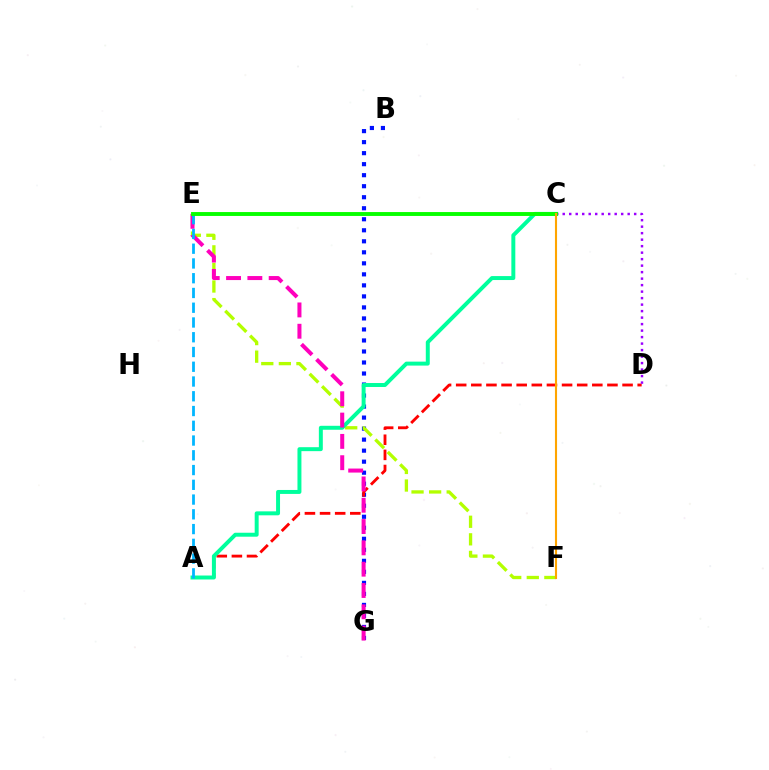{('B', 'G'): [{'color': '#0010ff', 'line_style': 'dotted', 'thickness': 2.99}], ('A', 'D'): [{'color': '#ff0000', 'line_style': 'dashed', 'thickness': 2.05}], ('E', 'F'): [{'color': '#b3ff00', 'line_style': 'dashed', 'thickness': 2.39}], ('A', 'C'): [{'color': '#00ff9d', 'line_style': 'solid', 'thickness': 2.85}], ('E', 'G'): [{'color': '#ff00bd', 'line_style': 'dashed', 'thickness': 2.9}], ('A', 'E'): [{'color': '#00b5ff', 'line_style': 'dashed', 'thickness': 2.0}], ('C', 'D'): [{'color': '#9b00ff', 'line_style': 'dotted', 'thickness': 1.77}], ('C', 'E'): [{'color': '#08ff00', 'line_style': 'solid', 'thickness': 2.8}], ('C', 'F'): [{'color': '#ffa500', 'line_style': 'solid', 'thickness': 1.52}]}